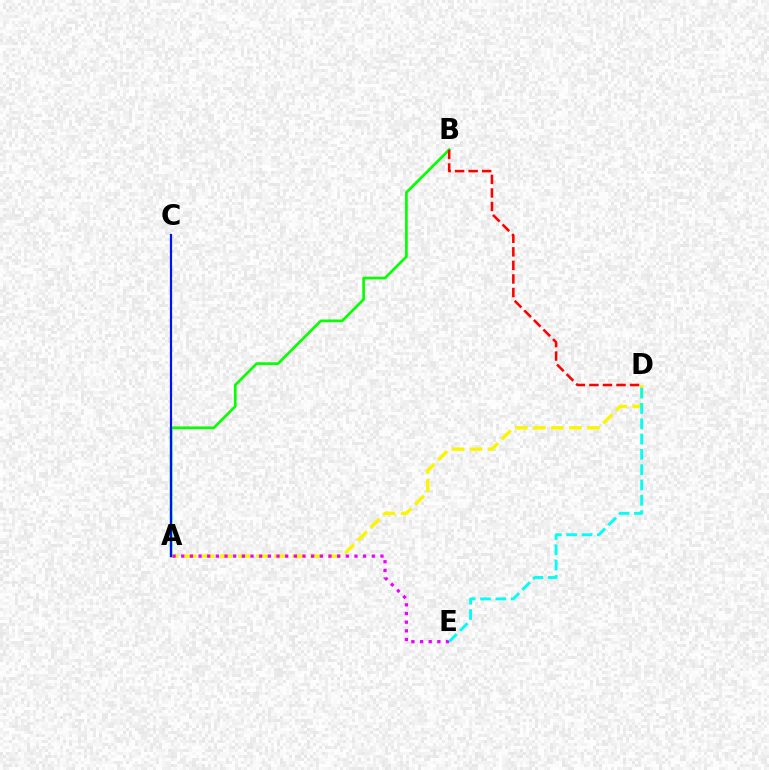{('A', 'B'): [{'color': '#08ff00', 'line_style': 'solid', 'thickness': 1.94}], ('A', 'D'): [{'color': '#fcf500', 'line_style': 'dashed', 'thickness': 2.45}], ('B', 'D'): [{'color': '#ff0000', 'line_style': 'dashed', 'thickness': 1.84}], ('A', 'E'): [{'color': '#ee00ff', 'line_style': 'dotted', 'thickness': 2.35}], ('D', 'E'): [{'color': '#00fff6', 'line_style': 'dashed', 'thickness': 2.08}], ('A', 'C'): [{'color': '#0010ff', 'line_style': 'solid', 'thickness': 1.58}]}